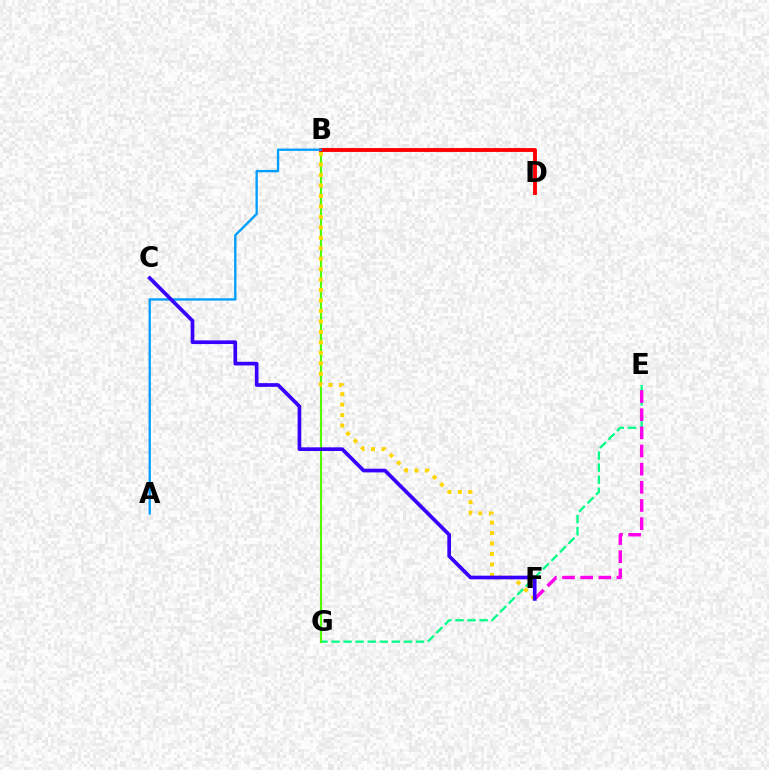{('E', 'G'): [{'color': '#00ff86', 'line_style': 'dashed', 'thickness': 1.64}], ('B', 'G'): [{'color': '#4fff00', 'line_style': 'solid', 'thickness': 1.52}], ('B', 'F'): [{'color': '#ffd500', 'line_style': 'dotted', 'thickness': 2.84}], ('B', 'D'): [{'color': '#ff0000', 'line_style': 'solid', 'thickness': 2.79}], ('E', 'F'): [{'color': '#ff00ed', 'line_style': 'dashed', 'thickness': 2.47}], ('A', 'B'): [{'color': '#009eff', 'line_style': 'solid', 'thickness': 1.68}], ('C', 'F'): [{'color': '#3700ff', 'line_style': 'solid', 'thickness': 2.65}]}